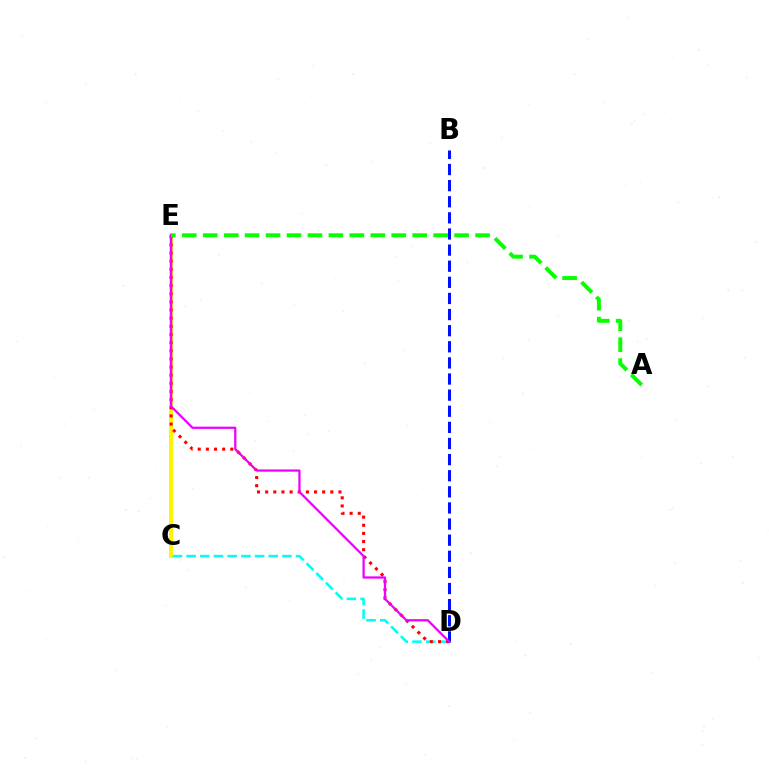{('C', 'E'): [{'color': '#fcf500', 'line_style': 'solid', 'thickness': 2.86}], ('C', 'D'): [{'color': '#00fff6', 'line_style': 'dashed', 'thickness': 1.86}], ('D', 'E'): [{'color': '#ff0000', 'line_style': 'dotted', 'thickness': 2.21}, {'color': '#ee00ff', 'line_style': 'solid', 'thickness': 1.63}], ('B', 'D'): [{'color': '#0010ff', 'line_style': 'dashed', 'thickness': 2.19}], ('A', 'E'): [{'color': '#08ff00', 'line_style': 'dashed', 'thickness': 2.85}]}